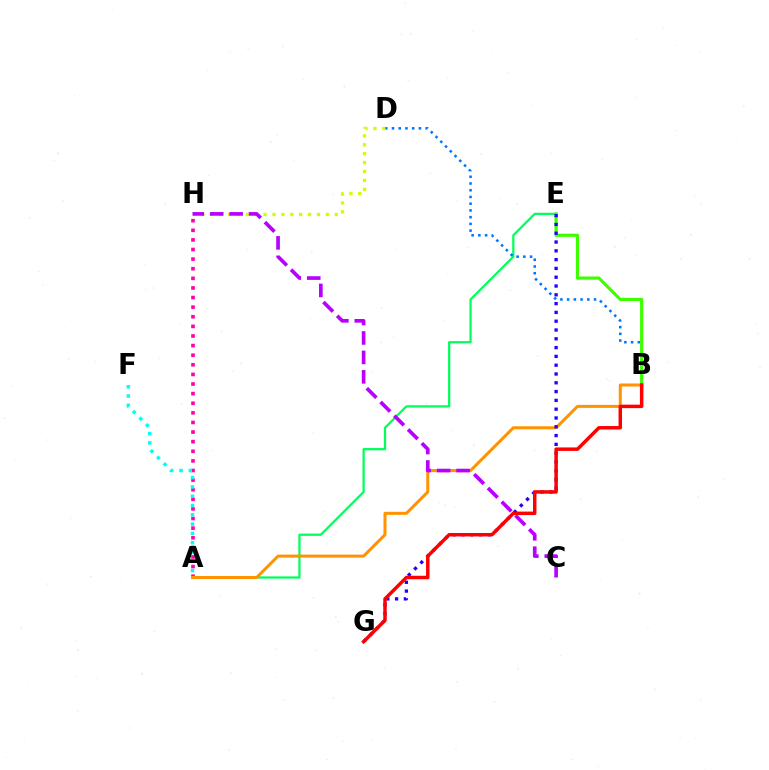{('A', 'H'): [{'color': '#ff00ac', 'line_style': 'dotted', 'thickness': 2.61}], ('A', 'E'): [{'color': '#00ff5c', 'line_style': 'solid', 'thickness': 1.62}], ('B', 'D'): [{'color': '#0074ff', 'line_style': 'dotted', 'thickness': 1.83}], ('A', 'F'): [{'color': '#00fff6', 'line_style': 'dotted', 'thickness': 2.52}], ('B', 'E'): [{'color': '#3dff00', 'line_style': 'solid', 'thickness': 2.28}], ('D', 'H'): [{'color': '#d1ff00', 'line_style': 'dotted', 'thickness': 2.42}], ('A', 'B'): [{'color': '#ff9400', 'line_style': 'solid', 'thickness': 2.18}], ('E', 'G'): [{'color': '#2500ff', 'line_style': 'dotted', 'thickness': 2.39}], ('C', 'H'): [{'color': '#b900ff', 'line_style': 'dashed', 'thickness': 2.64}], ('B', 'G'): [{'color': '#ff0000', 'line_style': 'solid', 'thickness': 2.5}]}